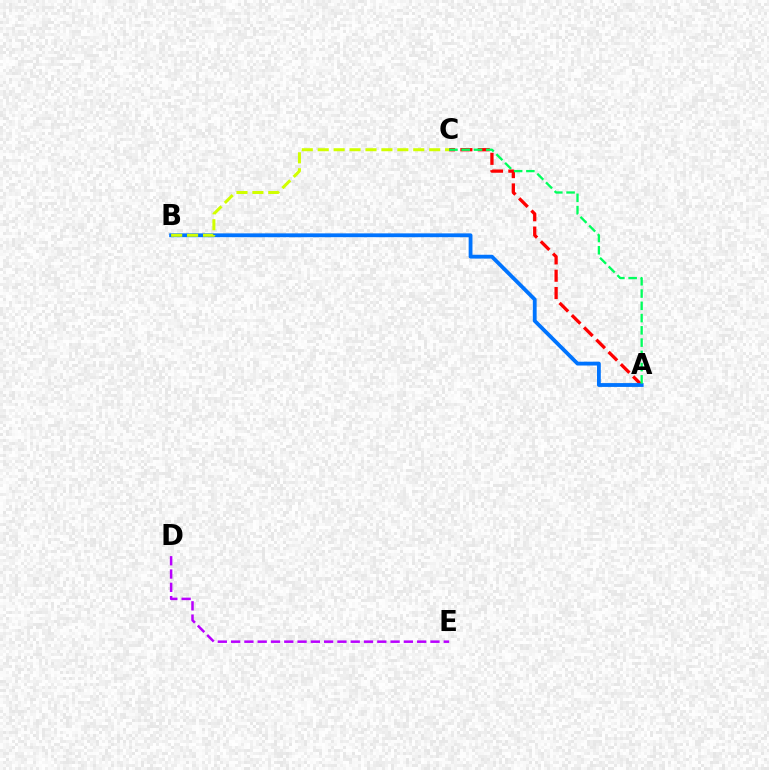{('D', 'E'): [{'color': '#b900ff', 'line_style': 'dashed', 'thickness': 1.81}], ('A', 'C'): [{'color': '#ff0000', 'line_style': 'dashed', 'thickness': 2.35}, {'color': '#00ff5c', 'line_style': 'dashed', 'thickness': 1.67}], ('A', 'B'): [{'color': '#0074ff', 'line_style': 'solid', 'thickness': 2.75}], ('B', 'C'): [{'color': '#d1ff00', 'line_style': 'dashed', 'thickness': 2.16}]}